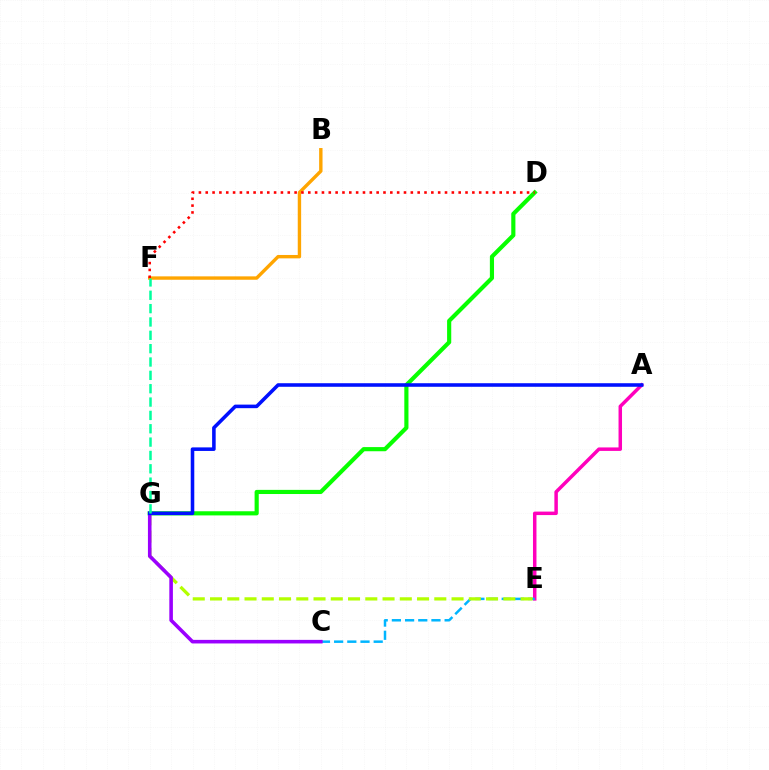{('A', 'E'): [{'color': '#ff00bd', 'line_style': 'solid', 'thickness': 2.51}], ('D', 'G'): [{'color': '#08ff00', 'line_style': 'solid', 'thickness': 2.99}], ('C', 'E'): [{'color': '#00b5ff', 'line_style': 'dashed', 'thickness': 1.79}], ('E', 'G'): [{'color': '#b3ff00', 'line_style': 'dashed', 'thickness': 2.34}], ('B', 'F'): [{'color': '#ffa500', 'line_style': 'solid', 'thickness': 2.44}], ('C', 'G'): [{'color': '#9b00ff', 'line_style': 'solid', 'thickness': 2.58}], ('A', 'G'): [{'color': '#0010ff', 'line_style': 'solid', 'thickness': 2.57}], ('F', 'G'): [{'color': '#00ff9d', 'line_style': 'dashed', 'thickness': 1.81}], ('D', 'F'): [{'color': '#ff0000', 'line_style': 'dotted', 'thickness': 1.86}]}